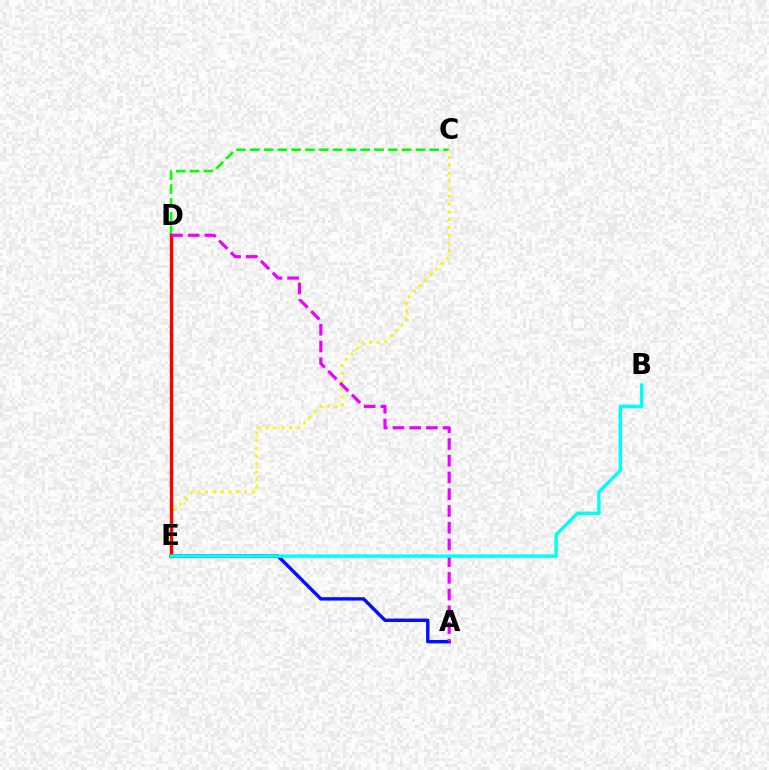{('C', 'D'): [{'color': '#08ff00', 'line_style': 'dashed', 'thickness': 1.88}], ('C', 'E'): [{'color': '#fcf500', 'line_style': 'dotted', 'thickness': 2.12}], ('A', 'E'): [{'color': '#0010ff', 'line_style': 'solid', 'thickness': 2.44}], ('D', 'E'): [{'color': '#ff0000', 'line_style': 'solid', 'thickness': 2.41}], ('A', 'D'): [{'color': '#ee00ff', 'line_style': 'dashed', 'thickness': 2.27}], ('B', 'E'): [{'color': '#00fff6', 'line_style': 'solid', 'thickness': 2.45}]}